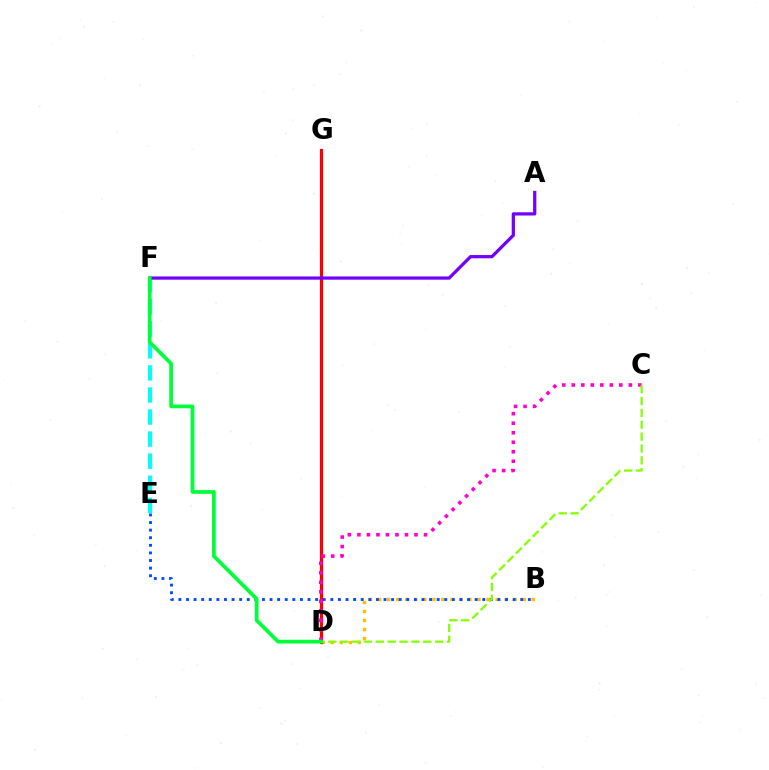{('B', 'D'): [{'color': '#ffbd00', 'line_style': 'dotted', 'thickness': 2.46}], ('B', 'E'): [{'color': '#004bff', 'line_style': 'dotted', 'thickness': 2.06}], ('D', 'G'): [{'color': '#ff0000', 'line_style': 'solid', 'thickness': 2.29}], ('E', 'F'): [{'color': '#00fff6', 'line_style': 'dashed', 'thickness': 3.0}], ('C', 'D'): [{'color': '#ff00cf', 'line_style': 'dotted', 'thickness': 2.58}, {'color': '#84ff00', 'line_style': 'dashed', 'thickness': 1.61}], ('A', 'F'): [{'color': '#7200ff', 'line_style': 'solid', 'thickness': 2.34}], ('D', 'F'): [{'color': '#00ff39', 'line_style': 'solid', 'thickness': 2.69}]}